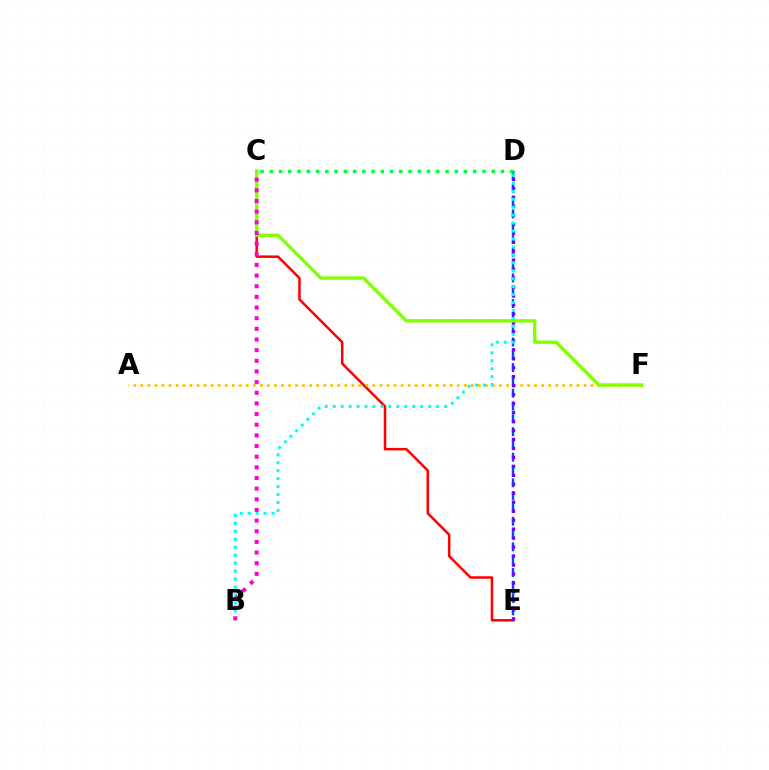{('C', 'E'): [{'color': '#ff0000', 'line_style': 'solid', 'thickness': 1.81}], ('A', 'F'): [{'color': '#ffbd00', 'line_style': 'dotted', 'thickness': 1.91}], ('D', 'E'): [{'color': '#004bff', 'line_style': 'dashed', 'thickness': 1.74}, {'color': '#7200ff', 'line_style': 'dotted', 'thickness': 2.44}], ('C', 'F'): [{'color': '#84ff00', 'line_style': 'solid', 'thickness': 2.44}], ('B', 'D'): [{'color': '#00fff6', 'line_style': 'dotted', 'thickness': 2.16}], ('B', 'C'): [{'color': '#ff00cf', 'line_style': 'dotted', 'thickness': 2.89}], ('C', 'D'): [{'color': '#00ff39', 'line_style': 'dotted', 'thickness': 2.51}]}